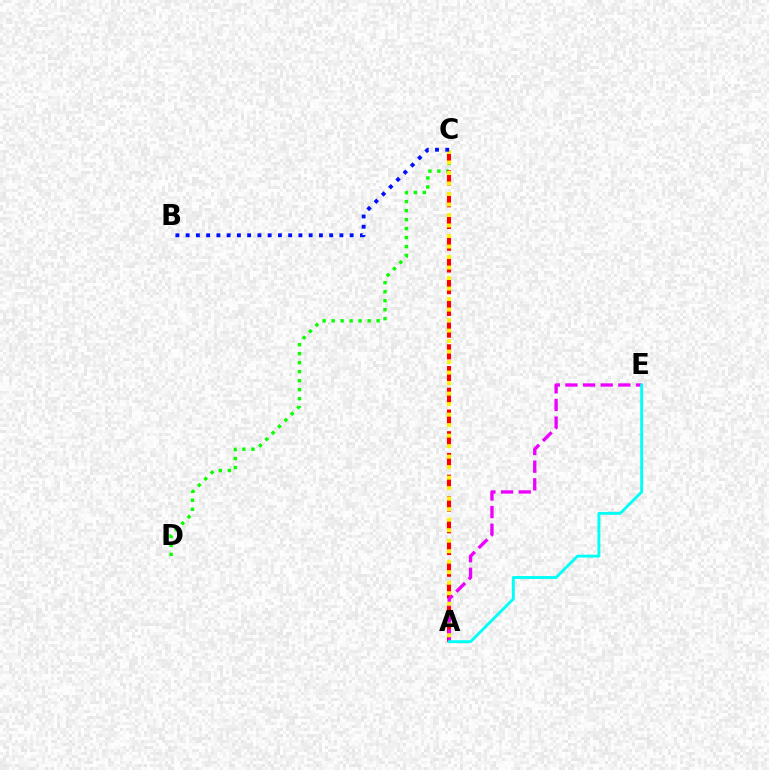{('C', 'D'): [{'color': '#08ff00', 'line_style': 'dotted', 'thickness': 2.44}], ('A', 'C'): [{'color': '#ff0000', 'line_style': 'dashed', 'thickness': 2.95}, {'color': '#fcf500', 'line_style': 'dotted', 'thickness': 2.85}], ('A', 'E'): [{'color': '#ee00ff', 'line_style': 'dashed', 'thickness': 2.4}, {'color': '#00fff6', 'line_style': 'solid', 'thickness': 2.08}], ('B', 'C'): [{'color': '#0010ff', 'line_style': 'dotted', 'thickness': 2.79}]}